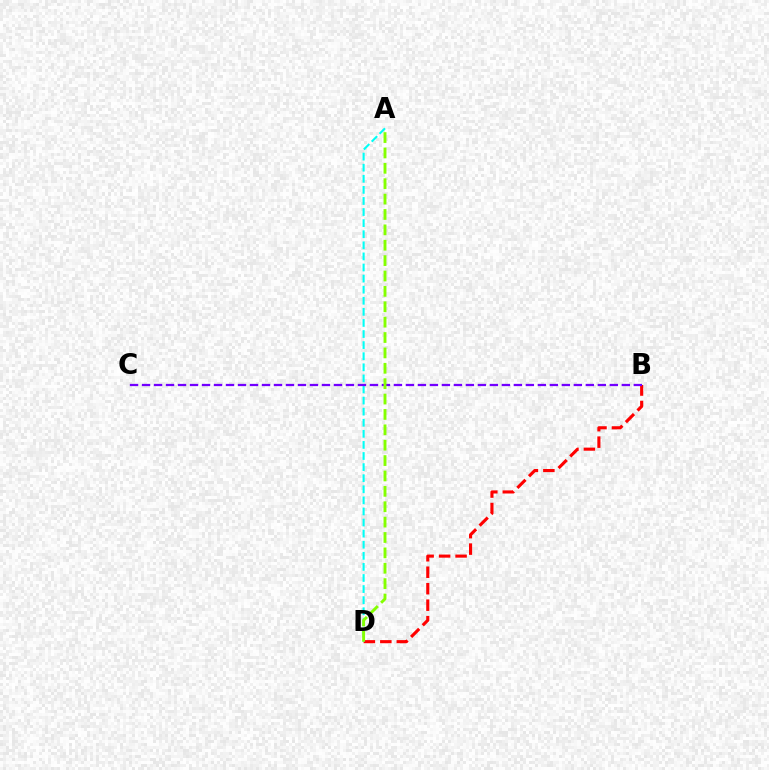{('B', 'D'): [{'color': '#ff0000', 'line_style': 'dashed', 'thickness': 2.24}], ('A', 'D'): [{'color': '#00fff6', 'line_style': 'dashed', 'thickness': 1.51}, {'color': '#84ff00', 'line_style': 'dashed', 'thickness': 2.09}], ('B', 'C'): [{'color': '#7200ff', 'line_style': 'dashed', 'thickness': 1.63}]}